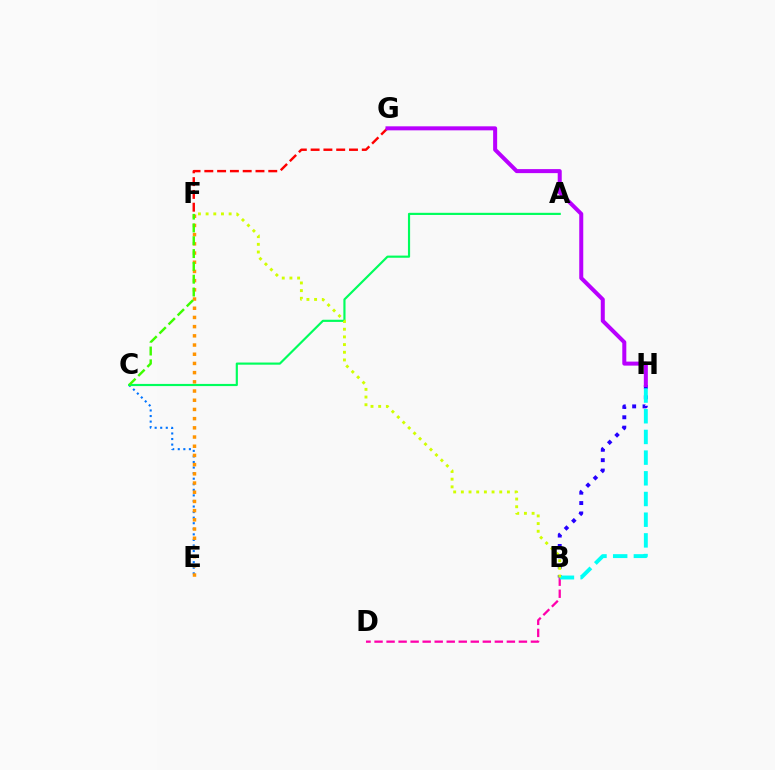{('B', 'D'): [{'color': '#ff00ac', 'line_style': 'dashed', 'thickness': 1.63}], ('B', 'H'): [{'color': '#2500ff', 'line_style': 'dotted', 'thickness': 2.82}, {'color': '#00fff6', 'line_style': 'dashed', 'thickness': 2.81}], ('C', 'E'): [{'color': '#0074ff', 'line_style': 'dotted', 'thickness': 1.51}], ('F', 'G'): [{'color': '#ff0000', 'line_style': 'dashed', 'thickness': 1.74}], ('A', 'C'): [{'color': '#00ff5c', 'line_style': 'solid', 'thickness': 1.56}], ('G', 'H'): [{'color': '#b900ff', 'line_style': 'solid', 'thickness': 2.89}], ('E', 'F'): [{'color': '#ff9400', 'line_style': 'dotted', 'thickness': 2.5}], ('B', 'F'): [{'color': '#d1ff00', 'line_style': 'dotted', 'thickness': 2.09}], ('C', 'F'): [{'color': '#3dff00', 'line_style': 'dashed', 'thickness': 1.74}]}